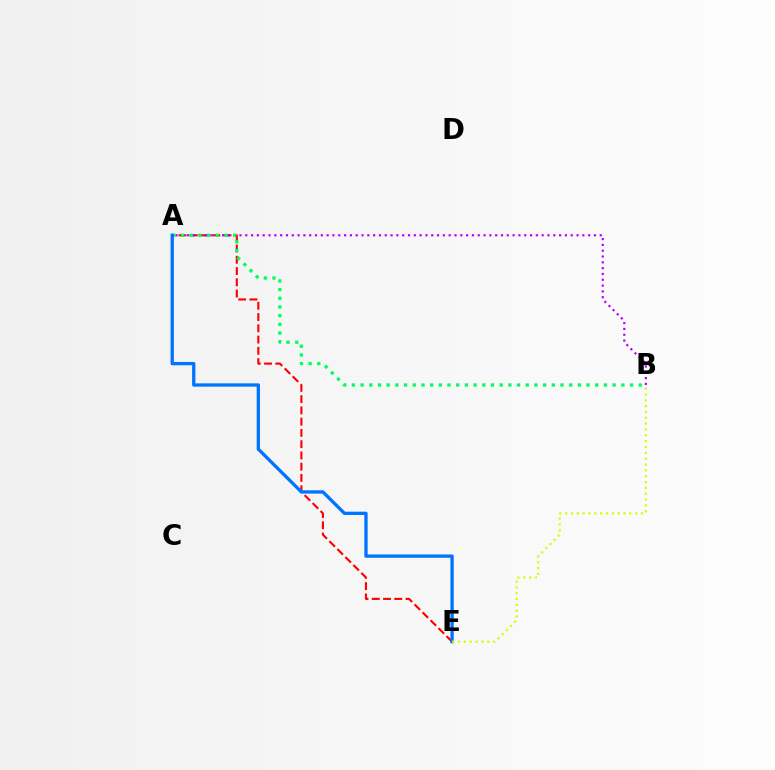{('A', 'E'): [{'color': '#ff0000', 'line_style': 'dashed', 'thickness': 1.53}, {'color': '#0074ff', 'line_style': 'solid', 'thickness': 2.38}], ('A', 'B'): [{'color': '#b900ff', 'line_style': 'dotted', 'thickness': 1.58}, {'color': '#00ff5c', 'line_style': 'dotted', 'thickness': 2.36}], ('B', 'E'): [{'color': '#d1ff00', 'line_style': 'dotted', 'thickness': 1.59}]}